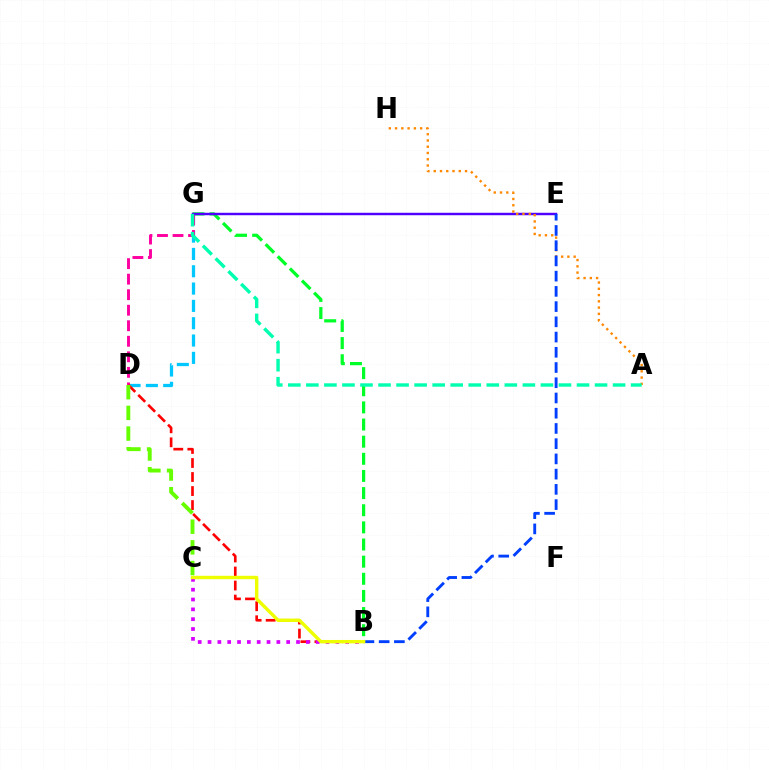{('B', 'G'): [{'color': '#00ff27', 'line_style': 'dashed', 'thickness': 2.33}], ('D', 'G'): [{'color': '#00c7ff', 'line_style': 'dashed', 'thickness': 2.35}, {'color': '#ff00a0', 'line_style': 'dashed', 'thickness': 2.11}], ('E', 'G'): [{'color': '#4f00ff', 'line_style': 'solid', 'thickness': 1.76}], ('A', 'H'): [{'color': '#ff8800', 'line_style': 'dotted', 'thickness': 1.7}], ('B', 'D'): [{'color': '#ff0000', 'line_style': 'dashed', 'thickness': 1.91}], ('B', 'E'): [{'color': '#003fff', 'line_style': 'dashed', 'thickness': 2.07}], ('C', 'D'): [{'color': '#66ff00', 'line_style': 'dashed', 'thickness': 2.81}], ('B', 'C'): [{'color': '#d600ff', 'line_style': 'dotted', 'thickness': 2.67}, {'color': '#eeff00', 'line_style': 'solid', 'thickness': 2.45}], ('A', 'G'): [{'color': '#00ffaf', 'line_style': 'dashed', 'thickness': 2.45}]}